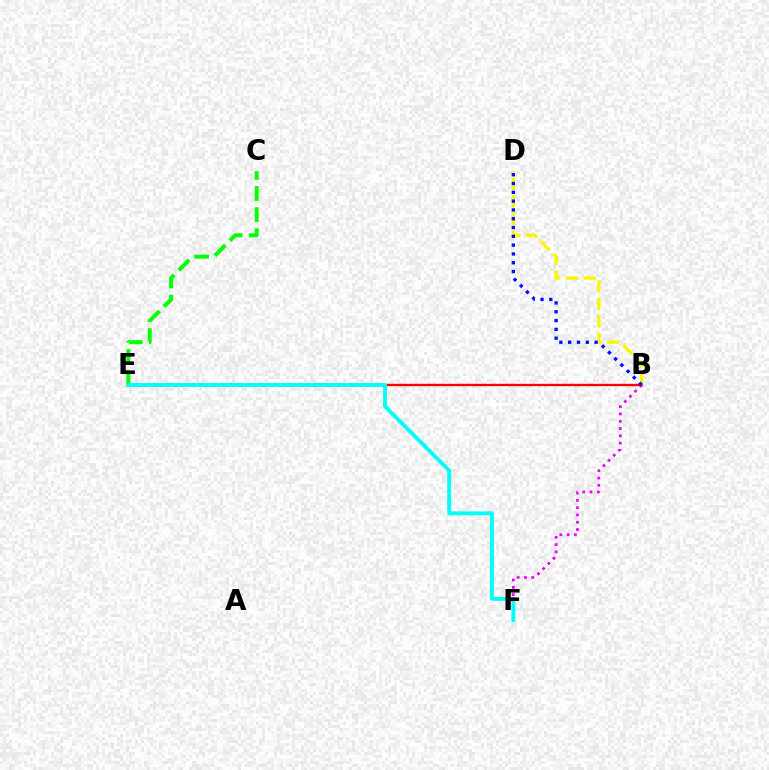{('B', 'E'): [{'color': '#ff0000', 'line_style': 'solid', 'thickness': 1.66}], ('C', 'E'): [{'color': '#08ff00', 'line_style': 'dashed', 'thickness': 2.87}], ('B', 'D'): [{'color': '#fcf500', 'line_style': 'dashed', 'thickness': 2.38}, {'color': '#0010ff', 'line_style': 'dotted', 'thickness': 2.39}], ('B', 'F'): [{'color': '#ee00ff', 'line_style': 'dotted', 'thickness': 1.98}], ('E', 'F'): [{'color': '#00fff6', 'line_style': 'solid', 'thickness': 2.79}]}